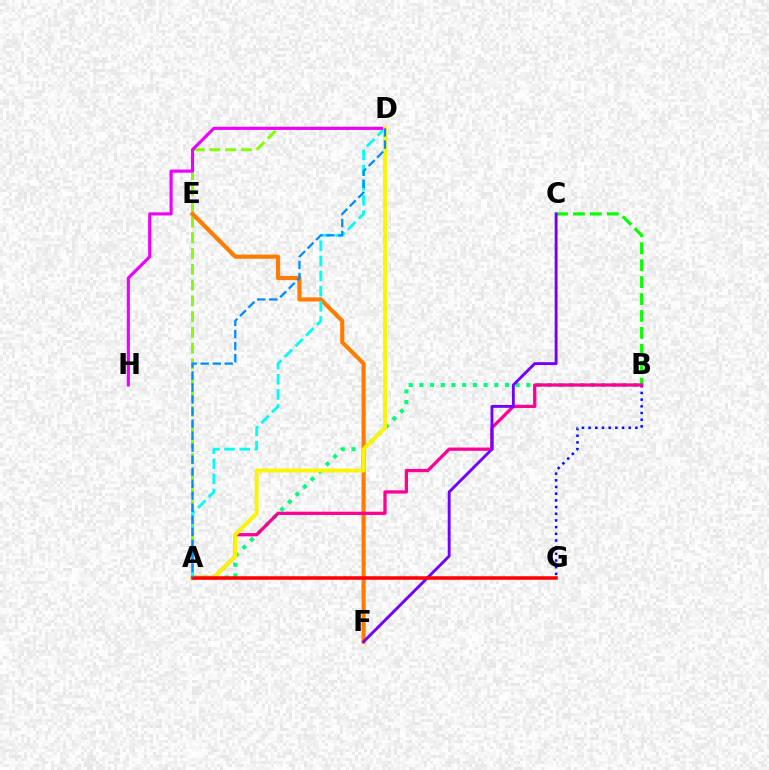{('A', 'D'): [{'color': '#84ff00', 'line_style': 'dashed', 'thickness': 2.14}, {'color': '#00fff6', 'line_style': 'dashed', 'thickness': 2.05}, {'color': '#fcf500', 'line_style': 'solid', 'thickness': 2.77}, {'color': '#008cff', 'line_style': 'dashed', 'thickness': 1.63}], ('B', 'G'): [{'color': '#0010ff', 'line_style': 'dotted', 'thickness': 1.82}], ('A', 'B'): [{'color': '#00ff74', 'line_style': 'dotted', 'thickness': 2.91}, {'color': '#ff0094', 'line_style': 'solid', 'thickness': 2.35}], ('B', 'C'): [{'color': '#08ff00', 'line_style': 'dashed', 'thickness': 2.3}], ('E', 'F'): [{'color': '#ff7c00', 'line_style': 'solid', 'thickness': 2.98}], ('C', 'F'): [{'color': '#7200ff', 'line_style': 'solid', 'thickness': 2.07}], ('D', 'H'): [{'color': '#ee00ff', 'line_style': 'solid', 'thickness': 2.26}], ('A', 'G'): [{'color': '#ff0000', 'line_style': 'solid', 'thickness': 2.53}]}